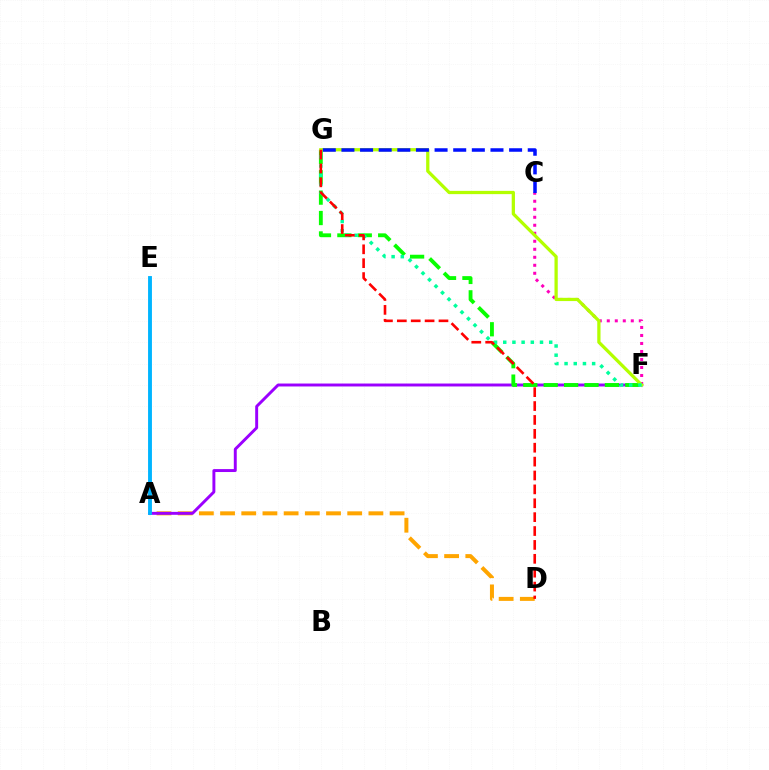{('A', 'D'): [{'color': '#ffa500', 'line_style': 'dashed', 'thickness': 2.88}], ('C', 'F'): [{'color': '#ff00bd', 'line_style': 'dotted', 'thickness': 2.17}], ('A', 'F'): [{'color': '#9b00ff', 'line_style': 'solid', 'thickness': 2.11}], ('F', 'G'): [{'color': '#08ff00', 'line_style': 'dashed', 'thickness': 2.77}, {'color': '#b3ff00', 'line_style': 'solid', 'thickness': 2.35}, {'color': '#00ff9d', 'line_style': 'dotted', 'thickness': 2.5}], ('D', 'G'): [{'color': '#ff0000', 'line_style': 'dashed', 'thickness': 1.89}], ('C', 'G'): [{'color': '#0010ff', 'line_style': 'dashed', 'thickness': 2.53}], ('A', 'E'): [{'color': '#00b5ff', 'line_style': 'solid', 'thickness': 2.79}]}